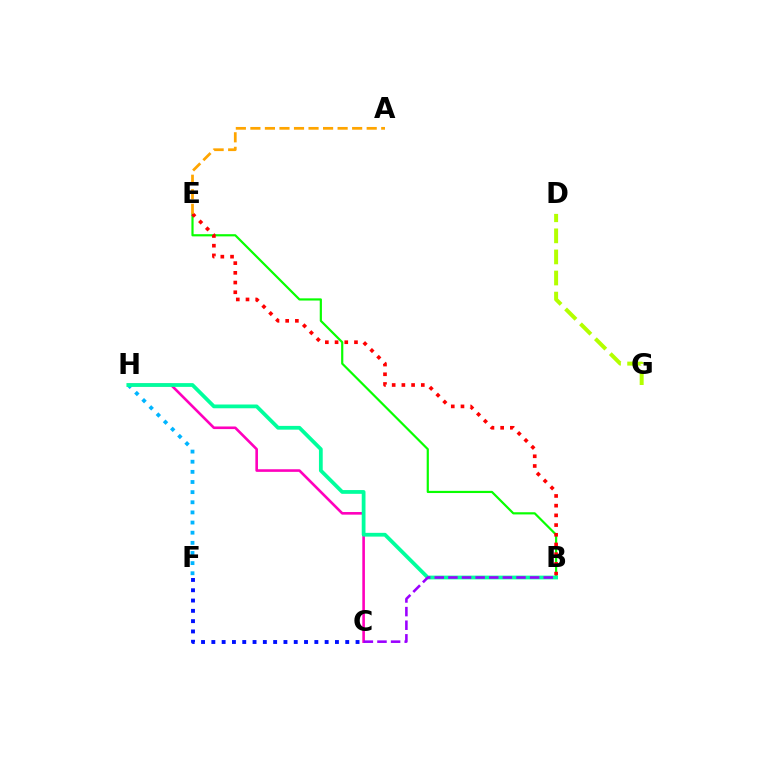{('C', 'H'): [{'color': '#ff00bd', 'line_style': 'solid', 'thickness': 1.88}], ('B', 'E'): [{'color': '#08ff00', 'line_style': 'solid', 'thickness': 1.57}, {'color': '#ff0000', 'line_style': 'dotted', 'thickness': 2.64}], ('C', 'F'): [{'color': '#0010ff', 'line_style': 'dotted', 'thickness': 2.8}], ('F', 'H'): [{'color': '#00b5ff', 'line_style': 'dotted', 'thickness': 2.75}], ('B', 'H'): [{'color': '#00ff9d', 'line_style': 'solid', 'thickness': 2.71}], ('D', 'G'): [{'color': '#b3ff00', 'line_style': 'dashed', 'thickness': 2.86}], ('A', 'E'): [{'color': '#ffa500', 'line_style': 'dashed', 'thickness': 1.98}], ('B', 'C'): [{'color': '#9b00ff', 'line_style': 'dashed', 'thickness': 1.85}]}